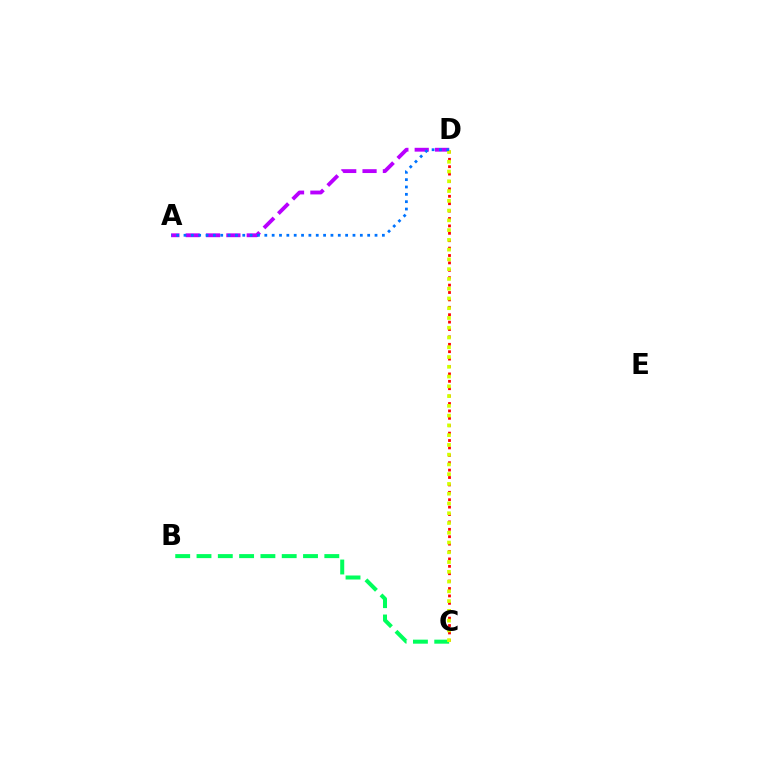{('C', 'D'): [{'color': '#ff0000', 'line_style': 'dotted', 'thickness': 2.01}, {'color': '#d1ff00', 'line_style': 'dotted', 'thickness': 2.65}], ('A', 'D'): [{'color': '#b900ff', 'line_style': 'dashed', 'thickness': 2.76}, {'color': '#0074ff', 'line_style': 'dotted', 'thickness': 2.0}], ('B', 'C'): [{'color': '#00ff5c', 'line_style': 'dashed', 'thickness': 2.89}]}